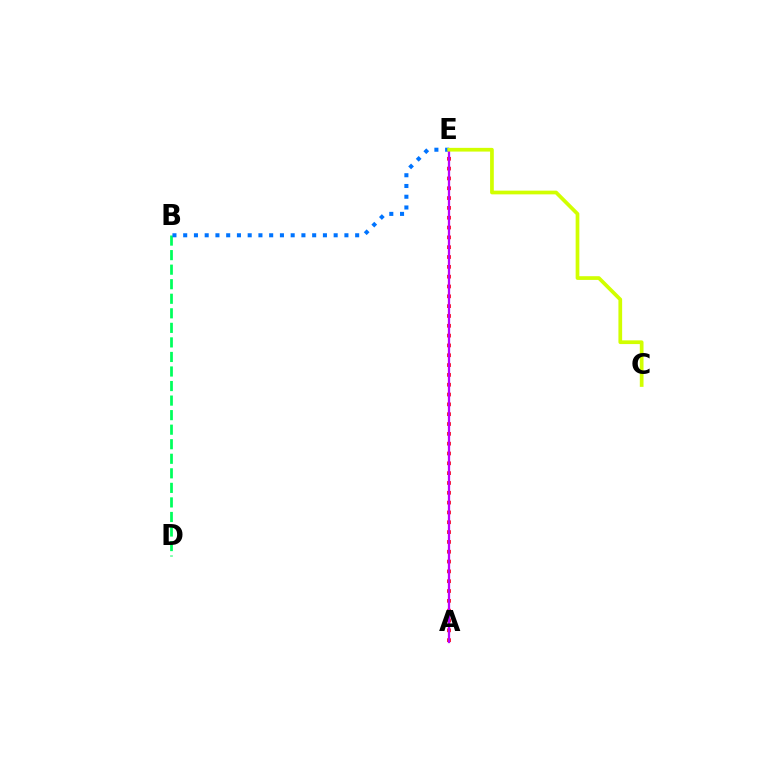{('A', 'E'): [{'color': '#ff0000', 'line_style': 'dotted', 'thickness': 2.67}, {'color': '#b900ff', 'line_style': 'solid', 'thickness': 1.64}], ('B', 'D'): [{'color': '#00ff5c', 'line_style': 'dashed', 'thickness': 1.98}], ('B', 'E'): [{'color': '#0074ff', 'line_style': 'dotted', 'thickness': 2.92}], ('C', 'E'): [{'color': '#d1ff00', 'line_style': 'solid', 'thickness': 2.67}]}